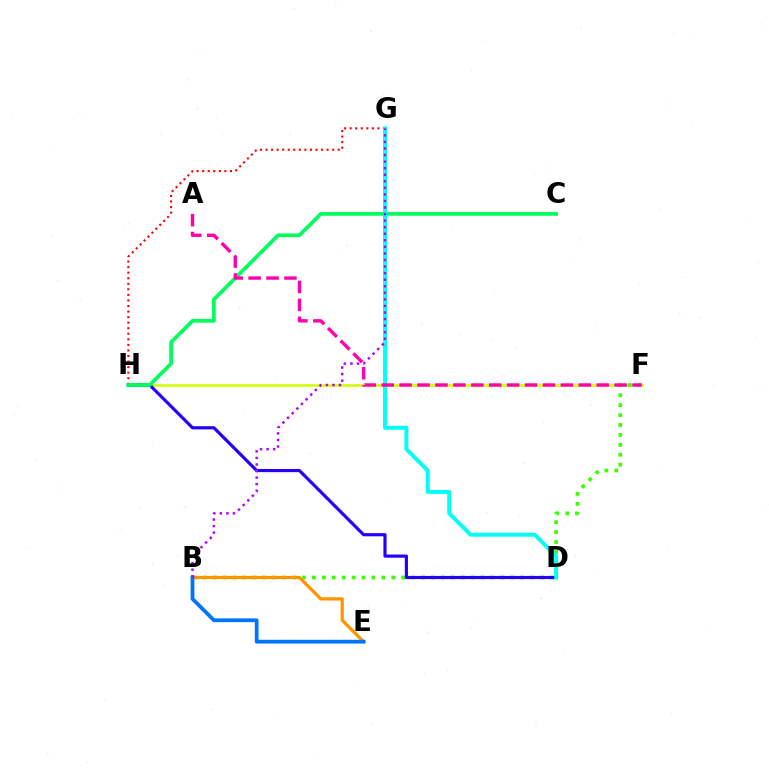{('F', 'H'): [{'color': '#d1ff00', 'line_style': 'solid', 'thickness': 1.86}], ('B', 'F'): [{'color': '#3dff00', 'line_style': 'dotted', 'thickness': 2.7}], ('B', 'E'): [{'color': '#ff9400', 'line_style': 'solid', 'thickness': 2.33}, {'color': '#0074ff', 'line_style': 'solid', 'thickness': 2.71}], ('D', 'H'): [{'color': '#2500ff', 'line_style': 'solid', 'thickness': 2.28}], ('G', 'H'): [{'color': '#ff0000', 'line_style': 'dotted', 'thickness': 1.51}], ('C', 'H'): [{'color': '#00ff5c', 'line_style': 'solid', 'thickness': 2.68}], ('D', 'G'): [{'color': '#00fff6', 'line_style': 'solid', 'thickness': 2.83}], ('B', 'G'): [{'color': '#b900ff', 'line_style': 'dotted', 'thickness': 1.78}], ('A', 'F'): [{'color': '#ff00ac', 'line_style': 'dashed', 'thickness': 2.43}]}